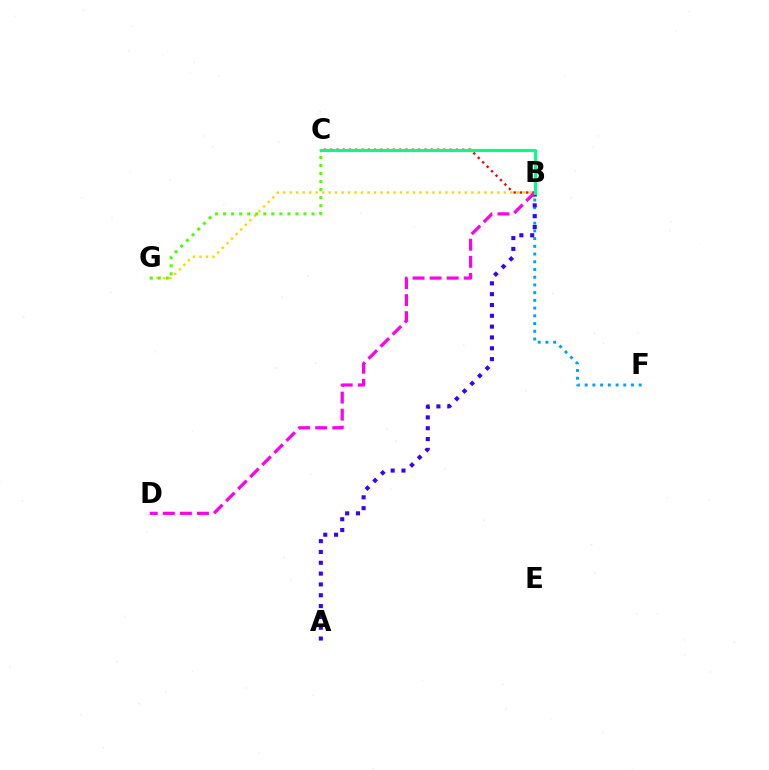{('B', 'G'): [{'color': '#ffd500', 'line_style': 'dotted', 'thickness': 1.76}], ('B', 'F'): [{'color': '#009eff', 'line_style': 'dotted', 'thickness': 2.1}], ('B', 'C'): [{'color': '#ff0000', 'line_style': 'dotted', 'thickness': 1.71}, {'color': '#00ff86', 'line_style': 'solid', 'thickness': 2.2}], ('A', 'B'): [{'color': '#3700ff', 'line_style': 'dotted', 'thickness': 2.94}], ('B', 'D'): [{'color': '#ff00ed', 'line_style': 'dashed', 'thickness': 2.32}], ('C', 'G'): [{'color': '#4fff00', 'line_style': 'dotted', 'thickness': 2.18}]}